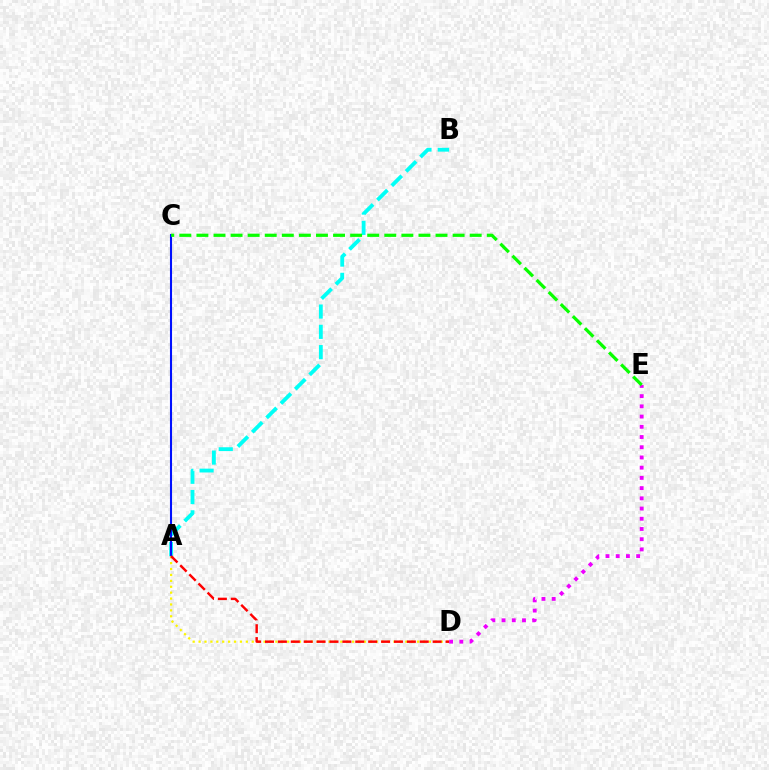{('A', 'B'): [{'color': '#00fff6', 'line_style': 'dashed', 'thickness': 2.76}], ('A', 'C'): [{'color': '#0010ff', 'line_style': 'solid', 'thickness': 1.5}], ('A', 'D'): [{'color': '#fcf500', 'line_style': 'dotted', 'thickness': 1.6}, {'color': '#ff0000', 'line_style': 'dashed', 'thickness': 1.75}], ('D', 'E'): [{'color': '#ee00ff', 'line_style': 'dotted', 'thickness': 2.78}], ('C', 'E'): [{'color': '#08ff00', 'line_style': 'dashed', 'thickness': 2.32}]}